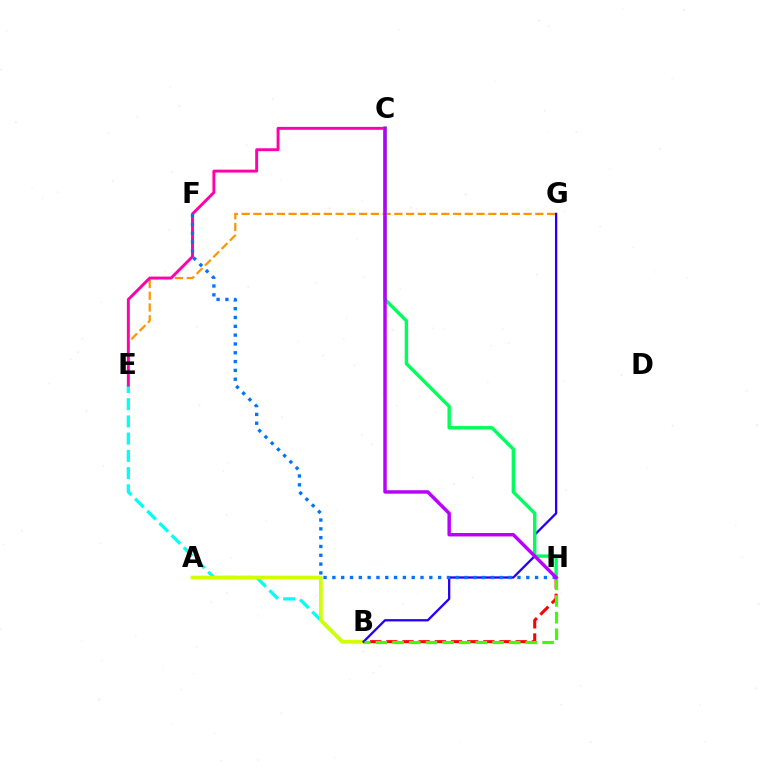{('E', 'G'): [{'color': '#ff9400', 'line_style': 'dashed', 'thickness': 1.6}], ('B', 'E'): [{'color': '#00fff6', 'line_style': 'dashed', 'thickness': 2.34}], ('A', 'B'): [{'color': '#d1ff00', 'line_style': 'solid', 'thickness': 2.66}], ('B', 'H'): [{'color': '#ff0000', 'line_style': 'dashed', 'thickness': 2.2}, {'color': '#3dff00', 'line_style': 'dashed', 'thickness': 2.26}], ('B', 'G'): [{'color': '#2500ff', 'line_style': 'solid', 'thickness': 1.66}], ('C', 'E'): [{'color': '#ff00ac', 'line_style': 'solid', 'thickness': 2.1}], ('C', 'H'): [{'color': '#00ff5c', 'line_style': 'solid', 'thickness': 2.45}, {'color': '#b900ff', 'line_style': 'solid', 'thickness': 2.49}], ('F', 'H'): [{'color': '#0074ff', 'line_style': 'dotted', 'thickness': 2.39}]}